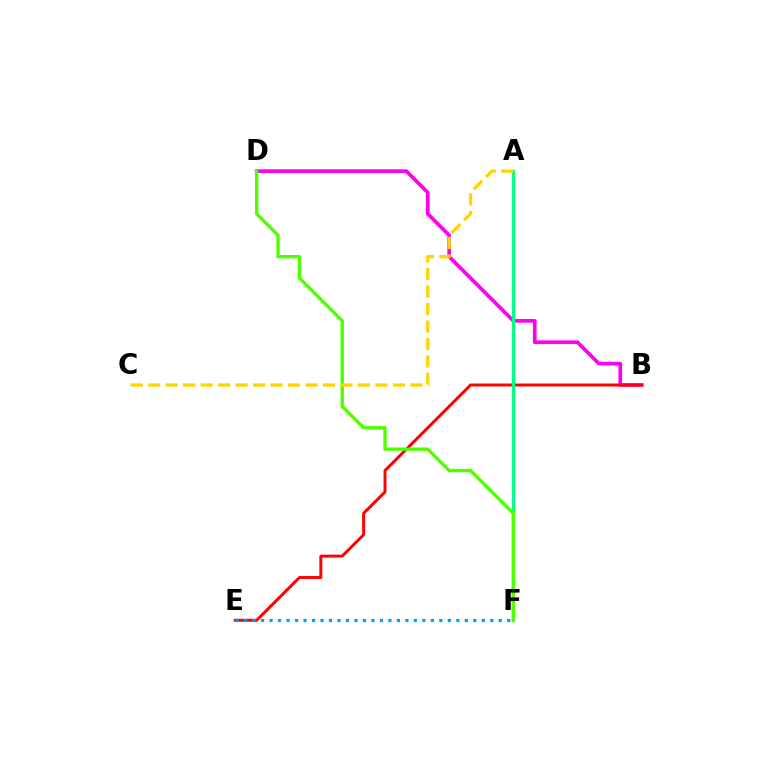{('B', 'D'): [{'color': '#ff00ed', 'line_style': 'solid', 'thickness': 2.65}], ('A', 'F'): [{'color': '#3700ff', 'line_style': 'dotted', 'thickness': 2.13}, {'color': '#00ff86', 'line_style': 'solid', 'thickness': 2.38}], ('B', 'E'): [{'color': '#ff0000', 'line_style': 'solid', 'thickness': 2.13}], ('E', 'F'): [{'color': '#009eff', 'line_style': 'dotted', 'thickness': 2.31}], ('D', 'F'): [{'color': '#4fff00', 'line_style': 'solid', 'thickness': 2.42}], ('A', 'C'): [{'color': '#ffd500', 'line_style': 'dashed', 'thickness': 2.37}]}